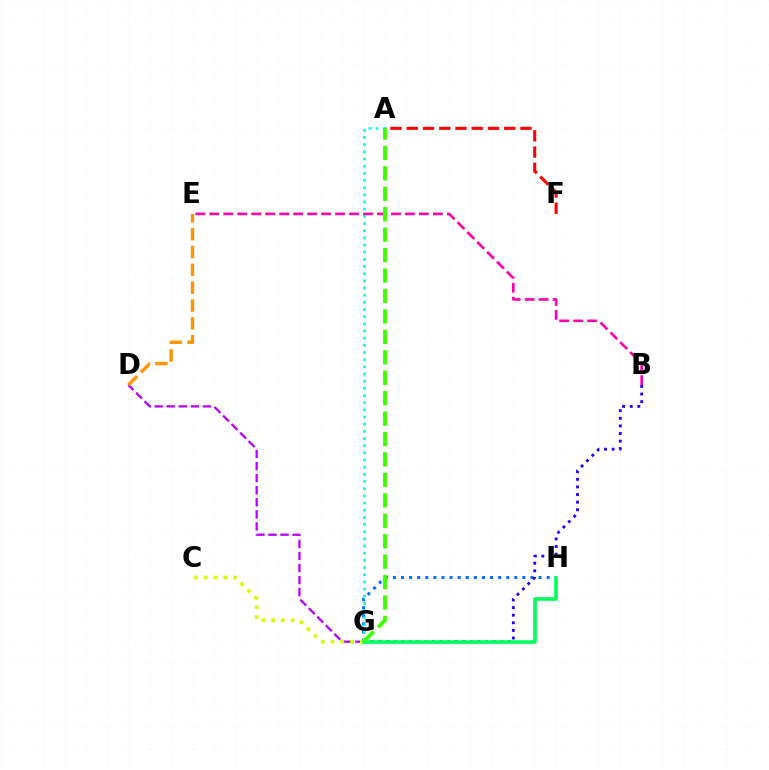{('G', 'H'): [{'color': '#0074ff', 'line_style': 'dotted', 'thickness': 2.2}, {'color': '#00ff5c', 'line_style': 'solid', 'thickness': 2.58}], ('A', 'G'): [{'color': '#00fff6', 'line_style': 'dotted', 'thickness': 1.95}, {'color': '#3dff00', 'line_style': 'dashed', 'thickness': 2.78}], ('A', 'F'): [{'color': '#ff0000', 'line_style': 'dashed', 'thickness': 2.21}], ('D', 'G'): [{'color': '#b900ff', 'line_style': 'dashed', 'thickness': 1.64}], ('B', 'G'): [{'color': '#2500ff', 'line_style': 'dotted', 'thickness': 2.07}], ('C', 'G'): [{'color': '#d1ff00', 'line_style': 'dotted', 'thickness': 2.65}], ('B', 'E'): [{'color': '#ff00ac', 'line_style': 'dashed', 'thickness': 1.9}], ('D', 'E'): [{'color': '#ff9400', 'line_style': 'dashed', 'thickness': 2.42}]}